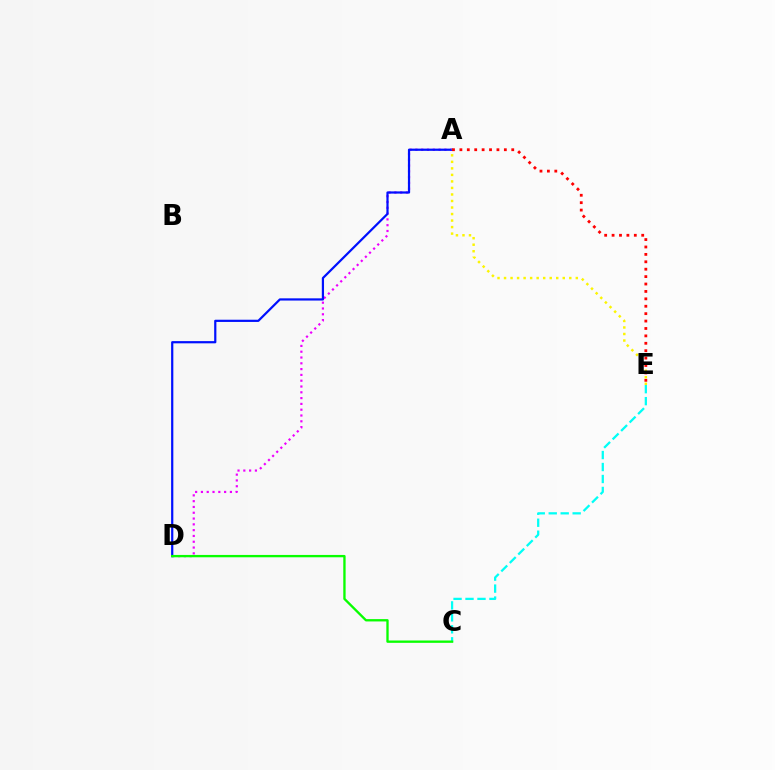{('A', 'D'): [{'color': '#ee00ff', 'line_style': 'dotted', 'thickness': 1.58}, {'color': '#0010ff', 'line_style': 'solid', 'thickness': 1.59}], ('C', 'E'): [{'color': '#00fff6', 'line_style': 'dashed', 'thickness': 1.63}], ('C', 'D'): [{'color': '#08ff00', 'line_style': 'solid', 'thickness': 1.68}], ('A', 'E'): [{'color': '#fcf500', 'line_style': 'dotted', 'thickness': 1.77}, {'color': '#ff0000', 'line_style': 'dotted', 'thickness': 2.01}]}